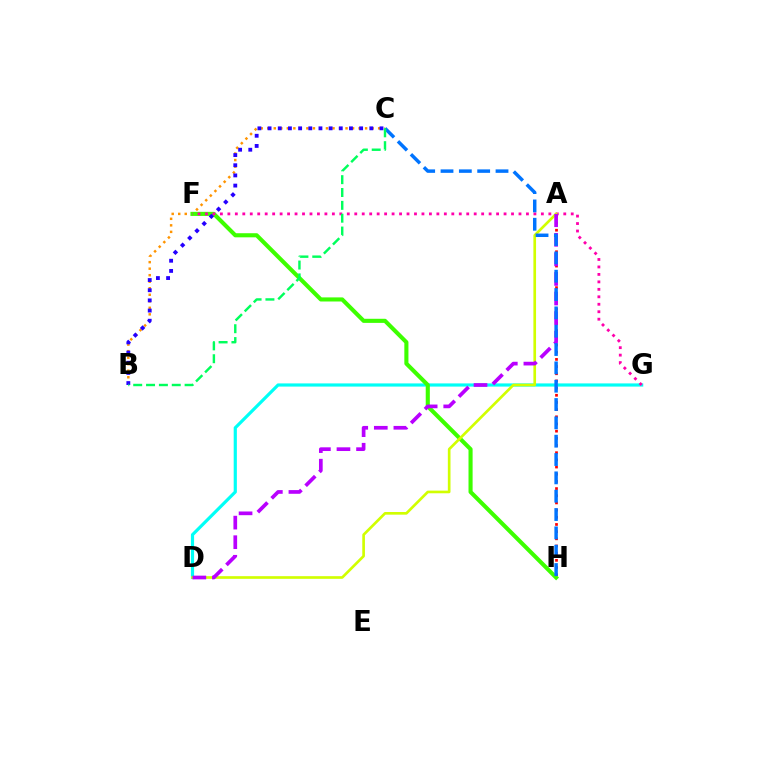{('B', 'C'): [{'color': '#ff9400', 'line_style': 'dotted', 'thickness': 1.77}, {'color': '#2500ff', 'line_style': 'dotted', 'thickness': 2.76}, {'color': '#00ff5c', 'line_style': 'dashed', 'thickness': 1.75}], ('D', 'G'): [{'color': '#00fff6', 'line_style': 'solid', 'thickness': 2.29}], ('F', 'H'): [{'color': '#3dff00', 'line_style': 'solid', 'thickness': 2.95}], ('F', 'G'): [{'color': '#ff00ac', 'line_style': 'dotted', 'thickness': 2.03}], ('A', 'H'): [{'color': '#ff0000', 'line_style': 'dotted', 'thickness': 1.95}], ('A', 'D'): [{'color': '#d1ff00', 'line_style': 'solid', 'thickness': 1.92}, {'color': '#b900ff', 'line_style': 'dashed', 'thickness': 2.66}], ('C', 'H'): [{'color': '#0074ff', 'line_style': 'dashed', 'thickness': 2.49}]}